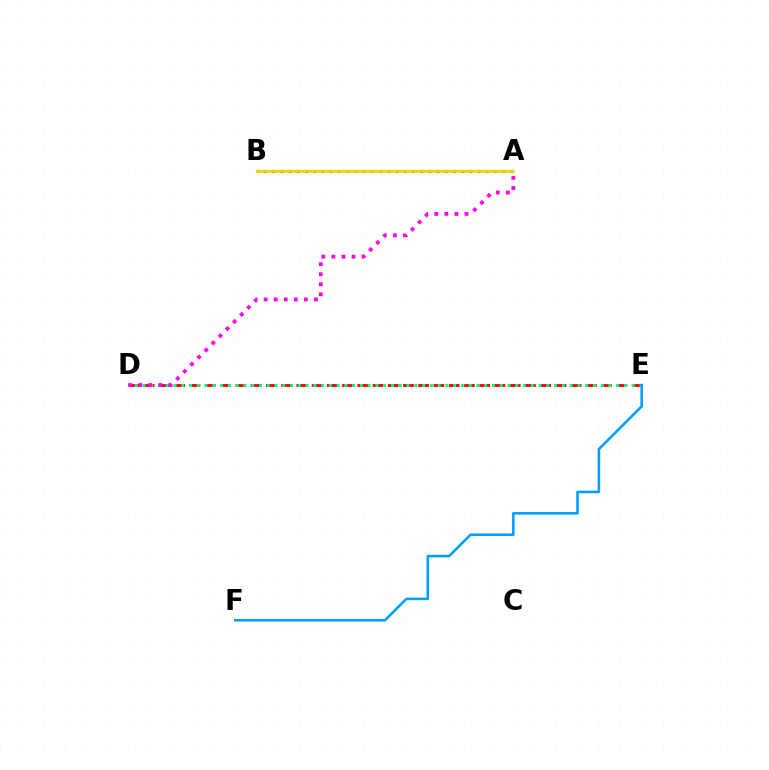{('D', 'E'): [{'color': '#ff0000', 'line_style': 'dashed', 'thickness': 2.07}, {'color': '#00ff86', 'line_style': 'dotted', 'thickness': 2.11}], ('A', 'B'): [{'color': '#3700ff', 'line_style': 'dotted', 'thickness': 2.23}, {'color': '#4fff00', 'line_style': 'solid', 'thickness': 1.58}, {'color': '#ffd500', 'line_style': 'solid', 'thickness': 1.81}], ('E', 'F'): [{'color': '#009eff', 'line_style': 'solid', 'thickness': 1.85}], ('A', 'D'): [{'color': '#ff00ed', 'line_style': 'dotted', 'thickness': 2.73}]}